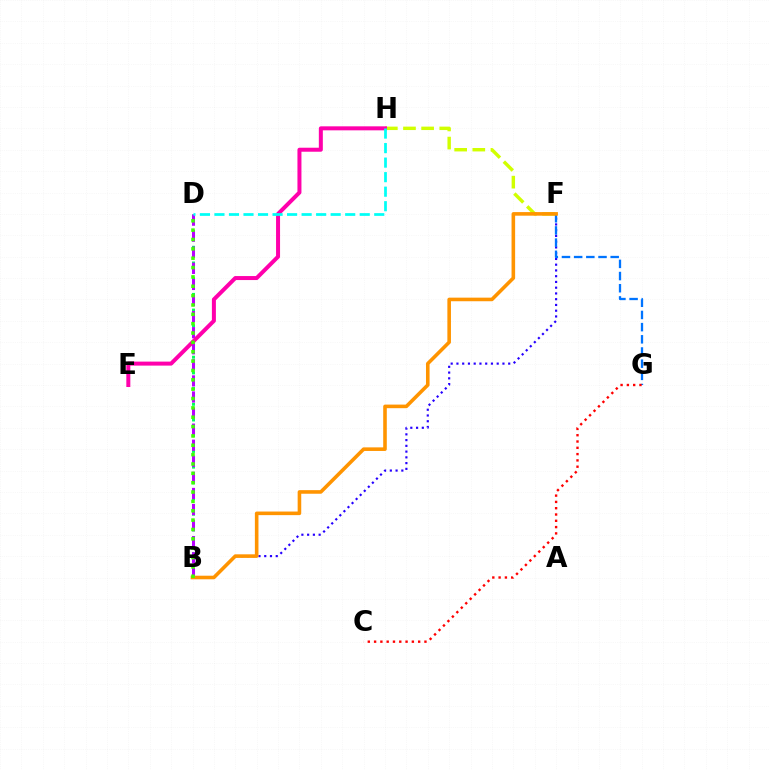{('B', 'D'): [{'color': '#00ff5c', 'line_style': 'dotted', 'thickness': 2.13}, {'color': '#b900ff', 'line_style': 'dashed', 'thickness': 2.18}, {'color': '#3dff00', 'line_style': 'dotted', 'thickness': 2.54}], ('B', 'F'): [{'color': '#2500ff', 'line_style': 'dotted', 'thickness': 1.56}, {'color': '#ff9400', 'line_style': 'solid', 'thickness': 2.58}], ('F', 'H'): [{'color': '#d1ff00', 'line_style': 'dashed', 'thickness': 2.46}], ('F', 'G'): [{'color': '#0074ff', 'line_style': 'dashed', 'thickness': 1.65}], ('E', 'H'): [{'color': '#ff00ac', 'line_style': 'solid', 'thickness': 2.88}], ('C', 'G'): [{'color': '#ff0000', 'line_style': 'dotted', 'thickness': 1.71}], ('D', 'H'): [{'color': '#00fff6', 'line_style': 'dashed', 'thickness': 1.97}]}